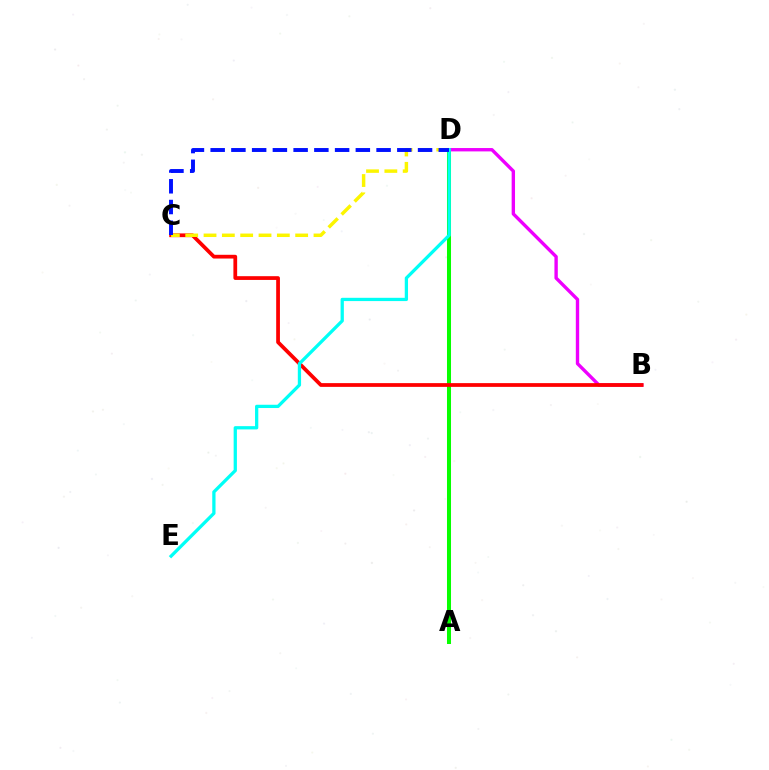{('A', 'D'): [{'color': '#08ff00', 'line_style': 'solid', 'thickness': 2.9}], ('B', 'D'): [{'color': '#ee00ff', 'line_style': 'solid', 'thickness': 2.43}], ('B', 'C'): [{'color': '#ff0000', 'line_style': 'solid', 'thickness': 2.7}], ('C', 'D'): [{'color': '#fcf500', 'line_style': 'dashed', 'thickness': 2.49}, {'color': '#0010ff', 'line_style': 'dashed', 'thickness': 2.82}], ('D', 'E'): [{'color': '#00fff6', 'line_style': 'solid', 'thickness': 2.35}]}